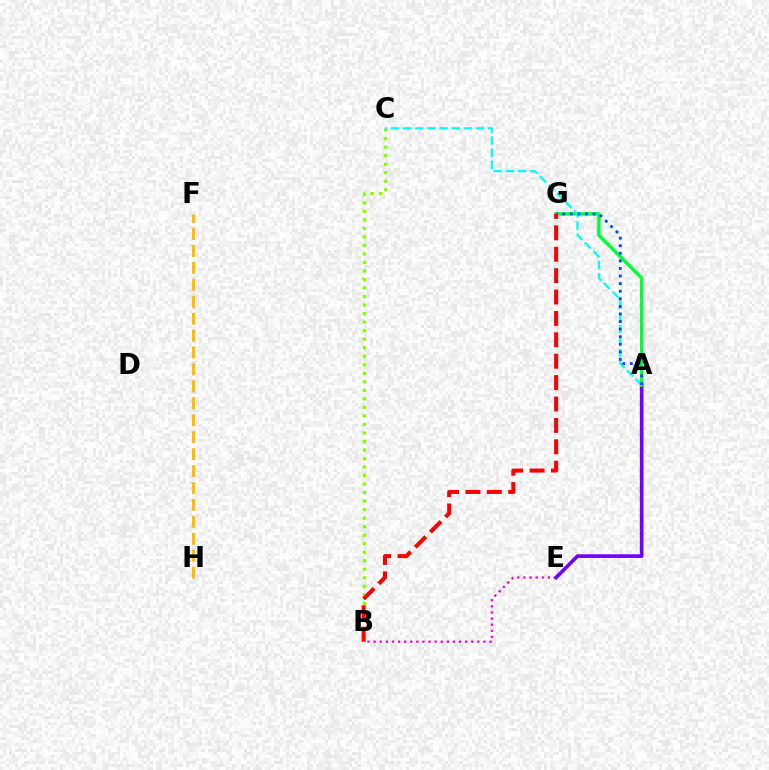{('B', 'E'): [{'color': '#ff00cf', 'line_style': 'dotted', 'thickness': 1.66}], ('B', 'C'): [{'color': '#84ff00', 'line_style': 'dotted', 'thickness': 2.32}], ('F', 'H'): [{'color': '#ffbd00', 'line_style': 'dashed', 'thickness': 2.3}], ('A', 'E'): [{'color': '#7200ff', 'line_style': 'solid', 'thickness': 2.63}], ('A', 'G'): [{'color': '#00ff39', 'line_style': 'solid', 'thickness': 2.49}, {'color': '#004bff', 'line_style': 'dotted', 'thickness': 2.06}], ('A', 'C'): [{'color': '#00fff6', 'line_style': 'dashed', 'thickness': 1.65}], ('B', 'G'): [{'color': '#ff0000', 'line_style': 'dashed', 'thickness': 2.91}]}